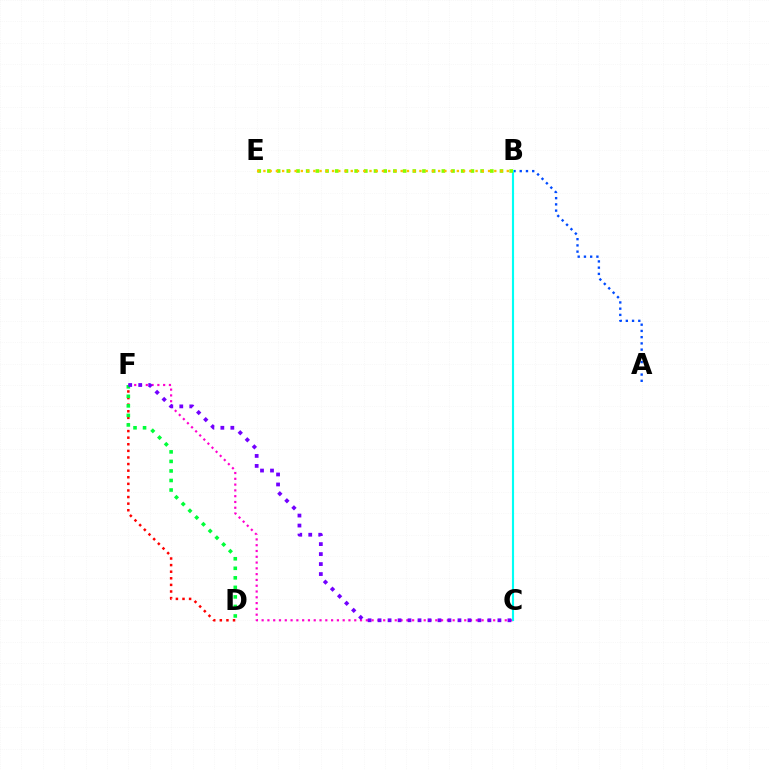{('C', 'F'): [{'color': '#ff00cf', 'line_style': 'dotted', 'thickness': 1.57}, {'color': '#7200ff', 'line_style': 'dotted', 'thickness': 2.71}], ('A', 'B'): [{'color': '#004bff', 'line_style': 'dotted', 'thickness': 1.69}], ('B', 'C'): [{'color': '#00fff6', 'line_style': 'solid', 'thickness': 1.53}], ('D', 'F'): [{'color': '#ff0000', 'line_style': 'dotted', 'thickness': 1.79}, {'color': '#00ff39', 'line_style': 'dotted', 'thickness': 2.59}], ('B', 'E'): [{'color': '#84ff00', 'line_style': 'dotted', 'thickness': 2.63}, {'color': '#ffbd00', 'line_style': 'dotted', 'thickness': 1.7}]}